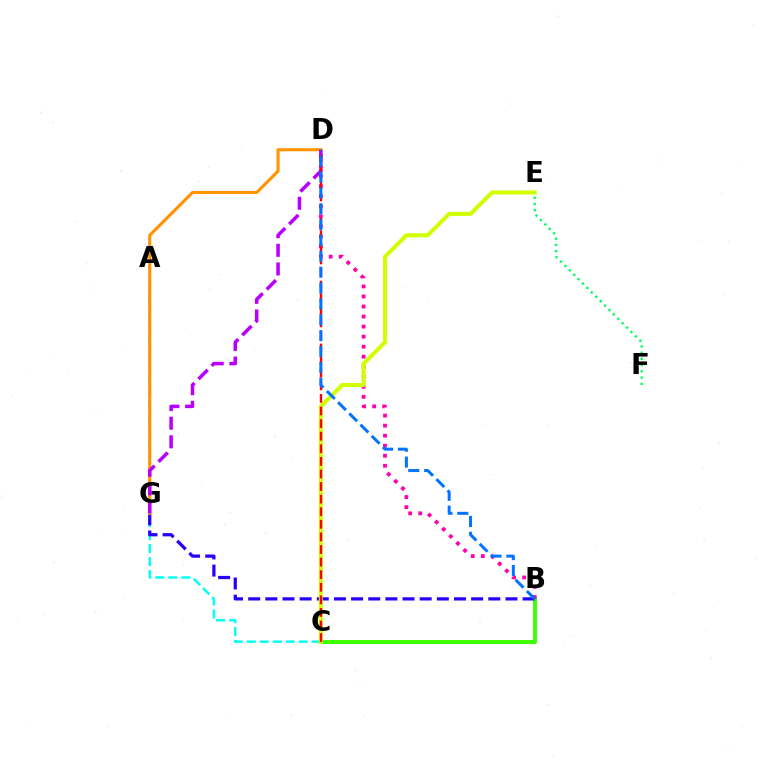{('B', 'C'): [{'color': '#3dff00', 'line_style': 'solid', 'thickness': 2.82}], ('B', 'D'): [{'color': '#ff00ac', 'line_style': 'dotted', 'thickness': 2.73}, {'color': '#0074ff', 'line_style': 'dashed', 'thickness': 2.15}], ('A', 'C'): [{'color': '#00fff6', 'line_style': 'dashed', 'thickness': 1.77}], ('B', 'G'): [{'color': '#2500ff', 'line_style': 'dashed', 'thickness': 2.33}], ('D', 'G'): [{'color': '#ff9400', 'line_style': 'solid', 'thickness': 2.24}, {'color': '#b900ff', 'line_style': 'dashed', 'thickness': 2.53}], ('C', 'E'): [{'color': '#d1ff00', 'line_style': 'solid', 'thickness': 2.91}], ('E', 'F'): [{'color': '#00ff5c', 'line_style': 'dotted', 'thickness': 1.69}], ('C', 'D'): [{'color': '#ff0000', 'line_style': 'dashed', 'thickness': 1.71}]}